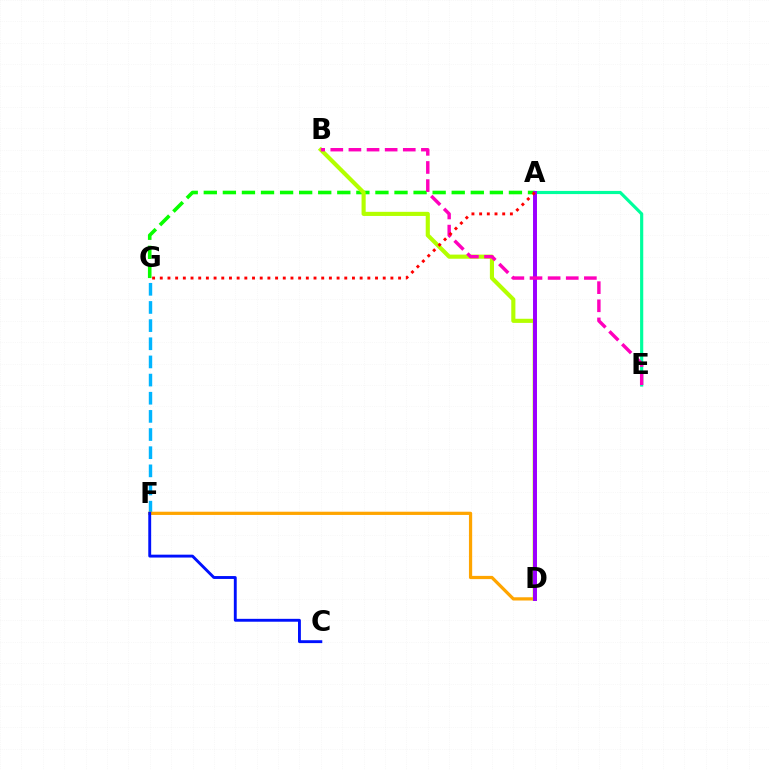{('A', 'G'): [{'color': '#08ff00', 'line_style': 'dashed', 'thickness': 2.59}, {'color': '#ff0000', 'line_style': 'dotted', 'thickness': 2.09}], ('F', 'G'): [{'color': '#00b5ff', 'line_style': 'dashed', 'thickness': 2.47}], ('D', 'F'): [{'color': '#ffa500', 'line_style': 'solid', 'thickness': 2.32}], ('B', 'D'): [{'color': '#b3ff00', 'line_style': 'solid', 'thickness': 2.97}], ('A', 'E'): [{'color': '#00ff9d', 'line_style': 'solid', 'thickness': 2.28}], ('C', 'F'): [{'color': '#0010ff', 'line_style': 'solid', 'thickness': 2.08}], ('A', 'D'): [{'color': '#9b00ff', 'line_style': 'solid', 'thickness': 2.85}], ('B', 'E'): [{'color': '#ff00bd', 'line_style': 'dashed', 'thickness': 2.46}]}